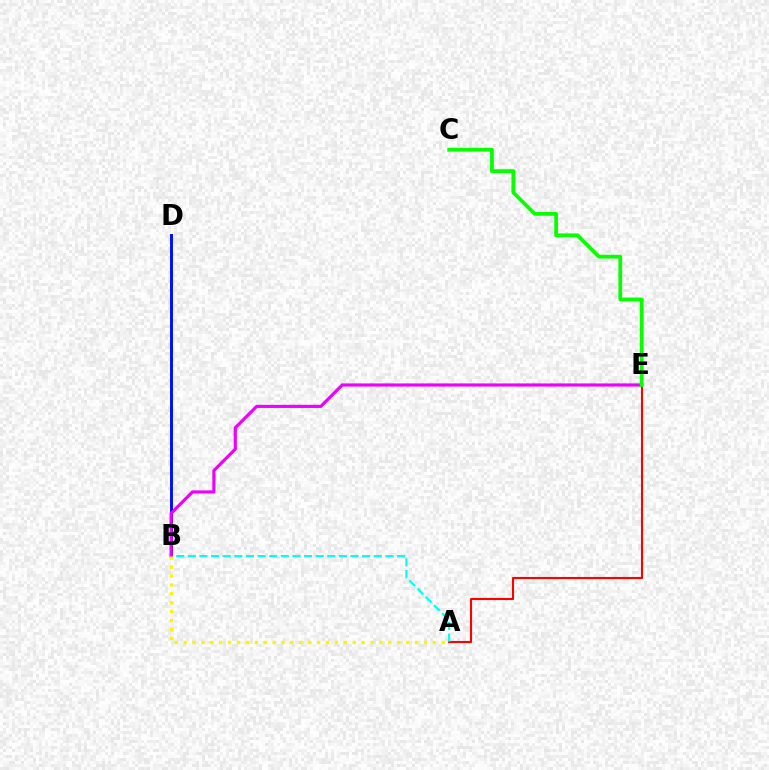{('A', 'E'): [{'color': '#ff0000', 'line_style': 'solid', 'thickness': 1.51}], ('B', 'D'): [{'color': '#0010ff', 'line_style': 'solid', 'thickness': 2.13}], ('A', 'B'): [{'color': '#00fff6', 'line_style': 'dashed', 'thickness': 1.58}, {'color': '#fcf500', 'line_style': 'dotted', 'thickness': 2.42}], ('B', 'E'): [{'color': '#ee00ff', 'line_style': 'solid', 'thickness': 2.27}], ('C', 'E'): [{'color': '#08ff00', 'line_style': 'solid', 'thickness': 2.71}]}